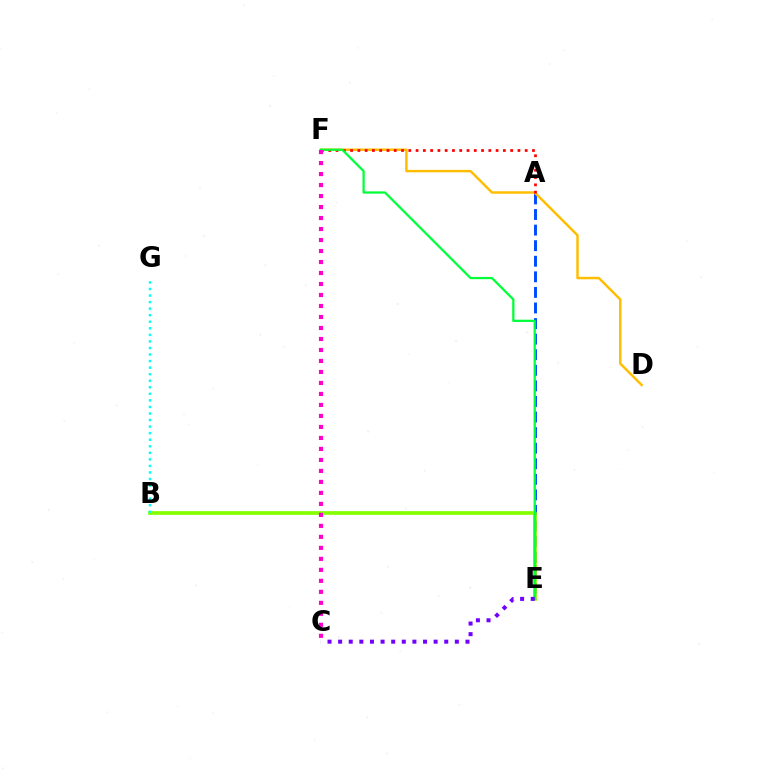{('A', 'E'): [{'color': '#004bff', 'line_style': 'dashed', 'thickness': 2.12}], ('D', 'F'): [{'color': '#ffbd00', 'line_style': 'solid', 'thickness': 1.76}], ('A', 'F'): [{'color': '#ff0000', 'line_style': 'dotted', 'thickness': 1.98}], ('B', 'E'): [{'color': '#84ff00', 'line_style': 'solid', 'thickness': 2.67}], ('E', 'F'): [{'color': '#00ff39', 'line_style': 'solid', 'thickness': 1.62}], ('C', 'F'): [{'color': '#ff00cf', 'line_style': 'dotted', 'thickness': 2.99}], ('B', 'G'): [{'color': '#00fff6', 'line_style': 'dotted', 'thickness': 1.78}], ('C', 'E'): [{'color': '#7200ff', 'line_style': 'dotted', 'thickness': 2.88}]}